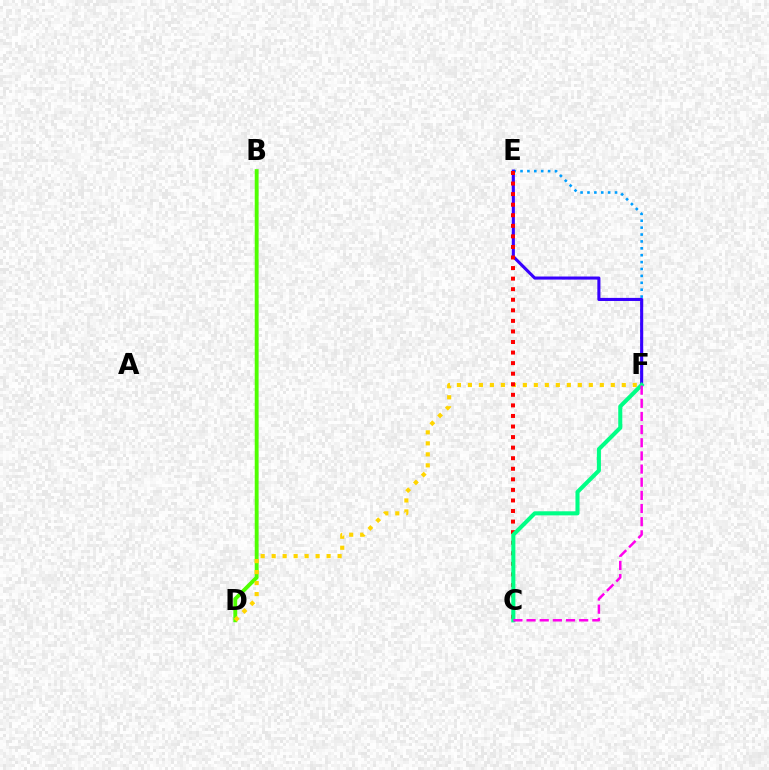{('B', 'D'): [{'color': '#4fff00', 'line_style': 'solid', 'thickness': 2.79}], ('E', 'F'): [{'color': '#009eff', 'line_style': 'dotted', 'thickness': 1.87}, {'color': '#3700ff', 'line_style': 'solid', 'thickness': 2.22}], ('D', 'F'): [{'color': '#ffd500', 'line_style': 'dotted', 'thickness': 2.99}], ('C', 'E'): [{'color': '#ff0000', 'line_style': 'dotted', 'thickness': 2.87}], ('C', 'F'): [{'color': '#00ff86', 'line_style': 'solid', 'thickness': 2.93}, {'color': '#ff00ed', 'line_style': 'dashed', 'thickness': 1.79}]}